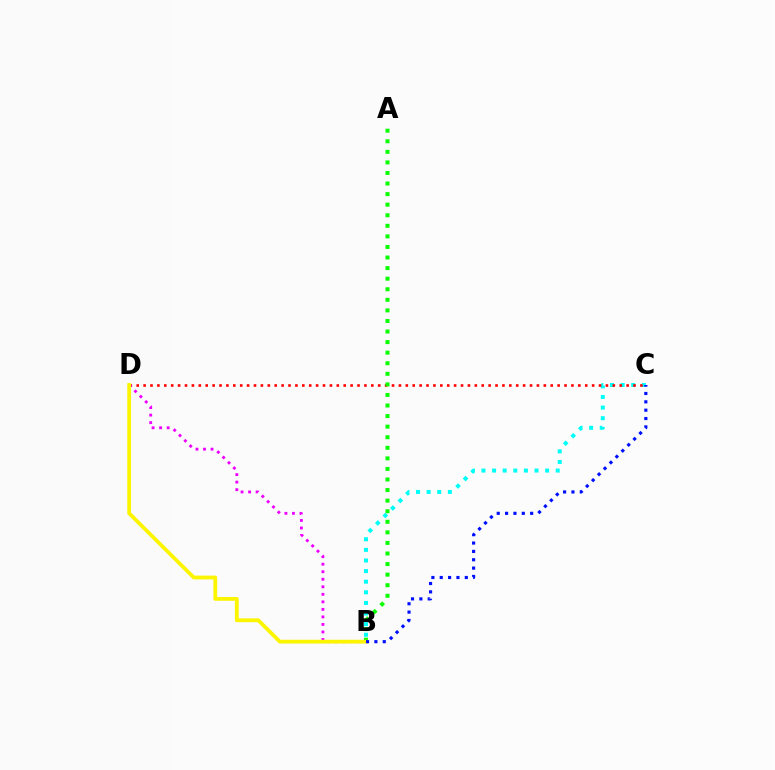{('B', 'C'): [{'color': '#00fff6', 'line_style': 'dotted', 'thickness': 2.88}, {'color': '#0010ff', 'line_style': 'dotted', 'thickness': 2.27}], ('C', 'D'): [{'color': '#ff0000', 'line_style': 'dotted', 'thickness': 1.87}], ('A', 'B'): [{'color': '#08ff00', 'line_style': 'dotted', 'thickness': 2.87}], ('B', 'D'): [{'color': '#ee00ff', 'line_style': 'dotted', 'thickness': 2.05}, {'color': '#fcf500', 'line_style': 'solid', 'thickness': 2.73}]}